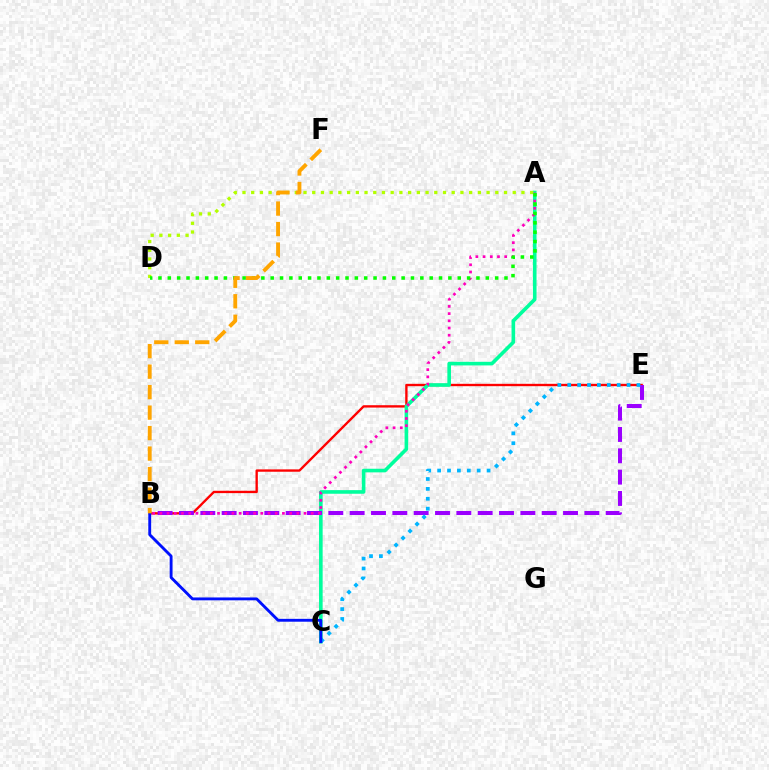{('B', 'E'): [{'color': '#ff0000', 'line_style': 'solid', 'thickness': 1.7}, {'color': '#9b00ff', 'line_style': 'dashed', 'thickness': 2.9}], ('A', 'C'): [{'color': '#00ff9d', 'line_style': 'solid', 'thickness': 2.6}], ('A', 'B'): [{'color': '#ff00bd', 'line_style': 'dotted', 'thickness': 1.96}], ('A', 'D'): [{'color': '#b3ff00', 'line_style': 'dotted', 'thickness': 2.37}, {'color': '#08ff00', 'line_style': 'dotted', 'thickness': 2.54}], ('C', 'E'): [{'color': '#00b5ff', 'line_style': 'dotted', 'thickness': 2.69}], ('B', 'C'): [{'color': '#0010ff', 'line_style': 'solid', 'thickness': 2.06}], ('B', 'F'): [{'color': '#ffa500', 'line_style': 'dashed', 'thickness': 2.78}]}